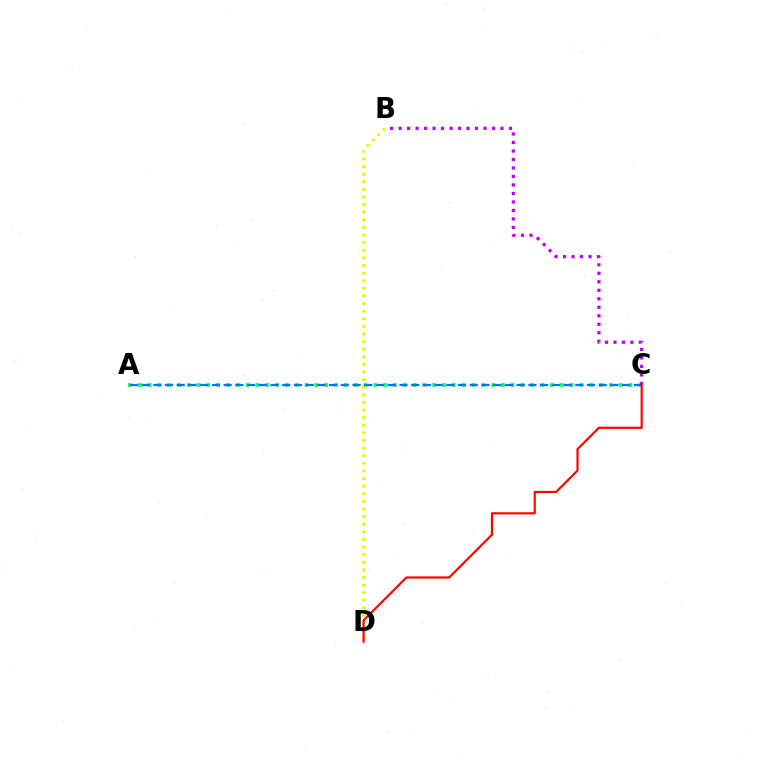{('A', 'C'): [{'color': '#00ff5c', 'line_style': 'dotted', 'thickness': 2.67}, {'color': '#0074ff', 'line_style': 'dashed', 'thickness': 1.59}], ('B', 'C'): [{'color': '#b900ff', 'line_style': 'dotted', 'thickness': 2.31}], ('B', 'D'): [{'color': '#d1ff00', 'line_style': 'dotted', 'thickness': 2.07}], ('C', 'D'): [{'color': '#ff0000', 'line_style': 'solid', 'thickness': 1.56}]}